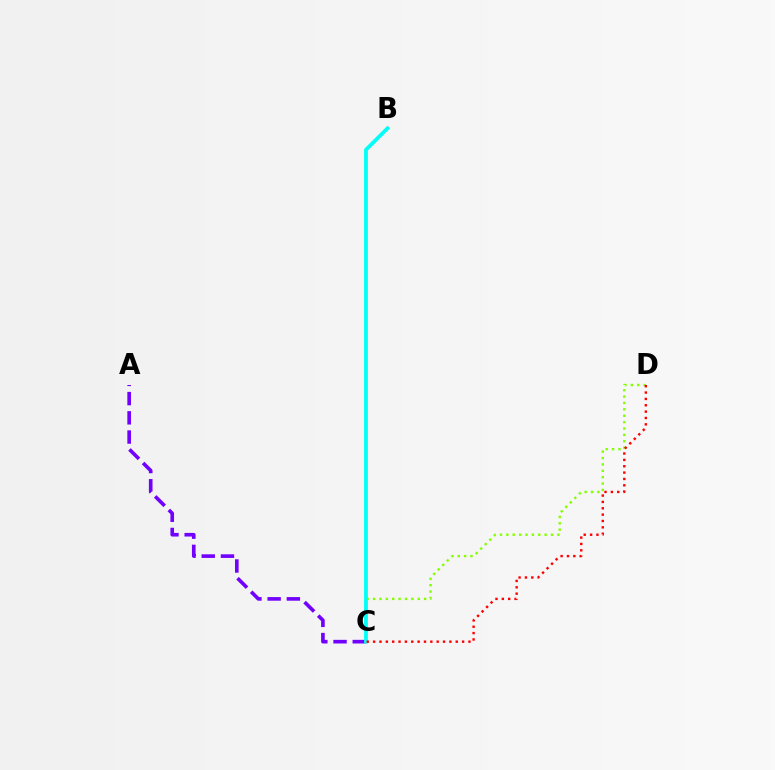{('C', 'D'): [{'color': '#84ff00', 'line_style': 'dotted', 'thickness': 1.73}, {'color': '#ff0000', 'line_style': 'dotted', 'thickness': 1.73}], ('A', 'C'): [{'color': '#7200ff', 'line_style': 'dashed', 'thickness': 2.61}], ('B', 'C'): [{'color': '#00fff6', 'line_style': 'solid', 'thickness': 2.72}]}